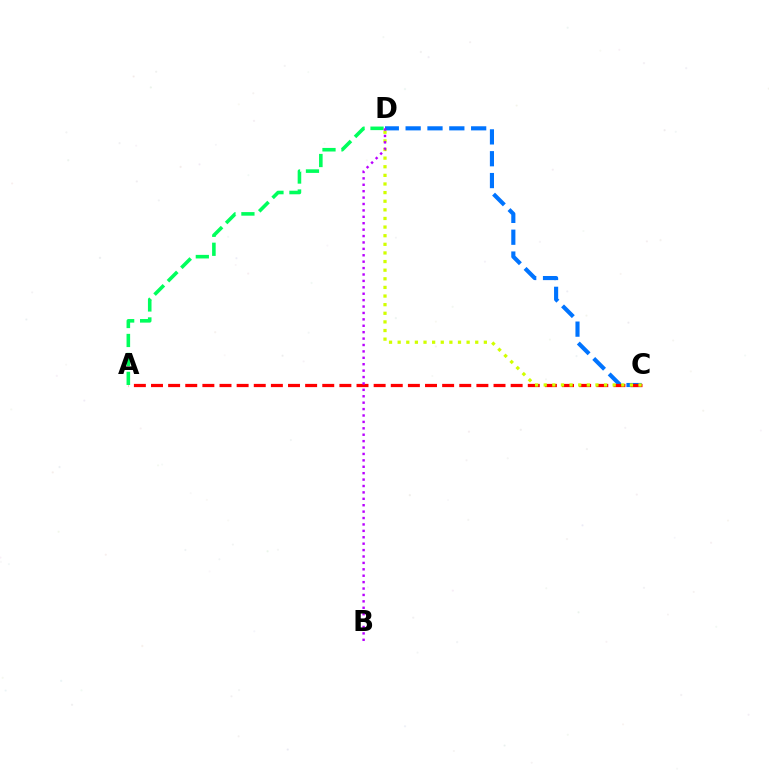{('C', 'D'): [{'color': '#0074ff', 'line_style': 'dashed', 'thickness': 2.97}, {'color': '#d1ff00', 'line_style': 'dotted', 'thickness': 2.34}], ('A', 'C'): [{'color': '#ff0000', 'line_style': 'dashed', 'thickness': 2.33}], ('A', 'D'): [{'color': '#00ff5c', 'line_style': 'dashed', 'thickness': 2.58}], ('B', 'D'): [{'color': '#b900ff', 'line_style': 'dotted', 'thickness': 1.74}]}